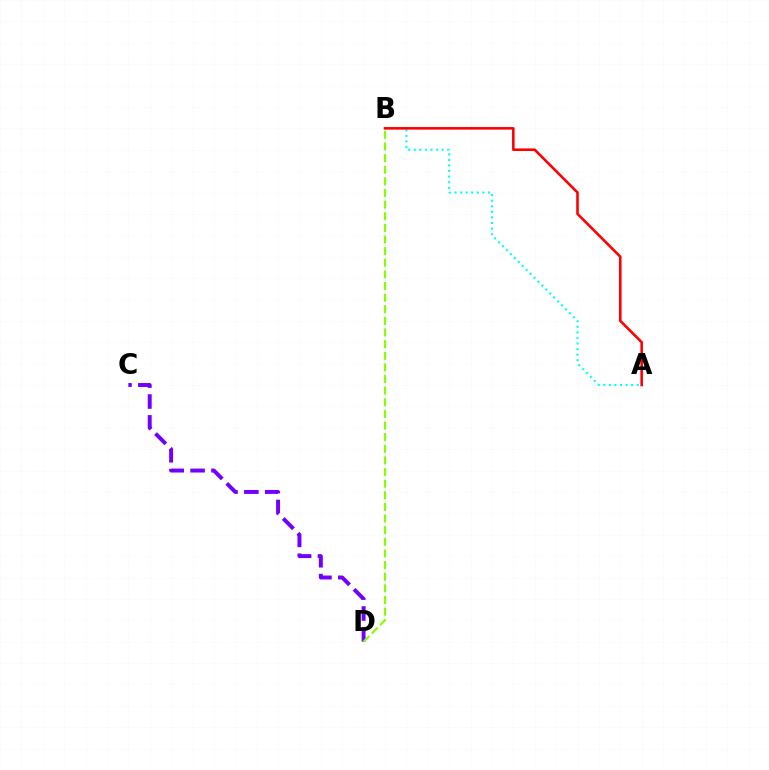{('C', 'D'): [{'color': '#7200ff', 'line_style': 'dashed', 'thickness': 2.84}], ('B', 'D'): [{'color': '#84ff00', 'line_style': 'dashed', 'thickness': 1.58}], ('A', 'B'): [{'color': '#00fff6', 'line_style': 'dotted', 'thickness': 1.51}, {'color': '#ff0000', 'line_style': 'solid', 'thickness': 1.86}]}